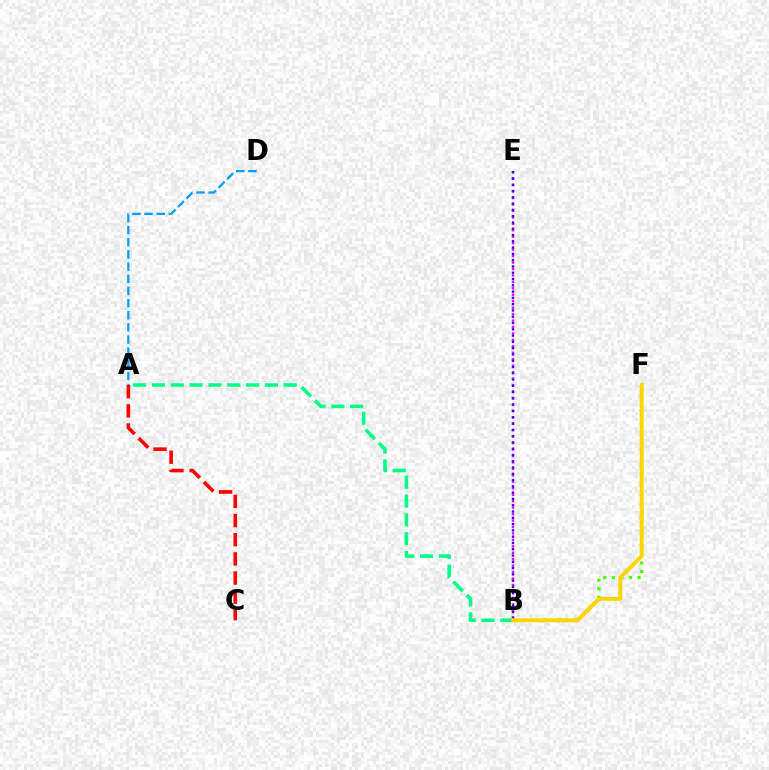{('A', 'D'): [{'color': '#009eff', 'line_style': 'dashed', 'thickness': 1.65}], ('A', 'C'): [{'color': '#ff0000', 'line_style': 'dashed', 'thickness': 2.6}], ('B', 'E'): [{'color': '#ff00ed', 'line_style': 'dotted', 'thickness': 1.75}, {'color': '#3700ff', 'line_style': 'dotted', 'thickness': 1.71}], ('B', 'F'): [{'color': '#4fff00', 'line_style': 'dotted', 'thickness': 2.33}, {'color': '#ffd500', 'line_style': 'solid', 'thickness': 2.86}], ('A', 'B'): [{'color': '#00ff86', 'line_style': 'dashed', 'thickness': 2.56}]}